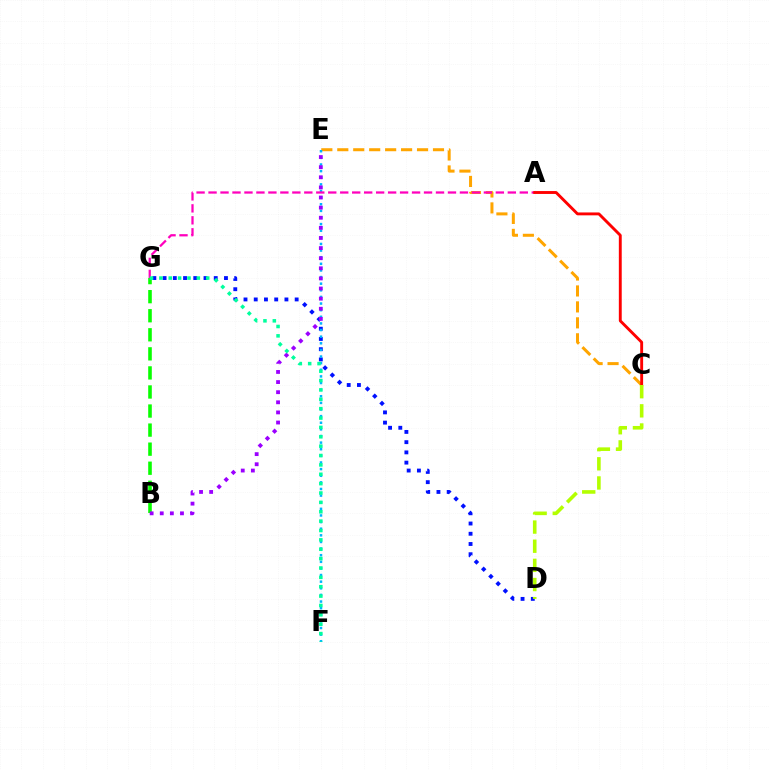{('B', 'G'): [{'color': '#08ff00', 'line_style': 'dashed', 'thickness': 2.59}], ('D', 'G'): [{'color': '#0010ff', 'line_style': 'dotted', 'thickness': 2.78}], ('C', 'E'): [{'color': '#ffa500', 'line_style': 'dashed', 'thickness': 2.17}], ('E', 'F'): [{'color': '#00b5ff', 'line_style': 'dotted', 'thickness': 1.8}], ('A', 'G'): [{'color': '#ff00bd', 'line_style': 'dashed', 'thickness': 1.63}], ('B', 'E'): [{'color': '#9b00ff', 'line_style': 'dotted', 'thickness': 2.75}], ('A', 'C'): [{'color': '#ff0000', 'line_style': 'solid', 'thickness': 2.08}], ('F', 'G'): [{'color': '#00ff9d', 'line_style': 'dotted', 'thickness': 2.55}], ('C', 'D'): [{'color': '#b3ff00', 'line_style': 'dashed', 'thickness': 2.6}]}